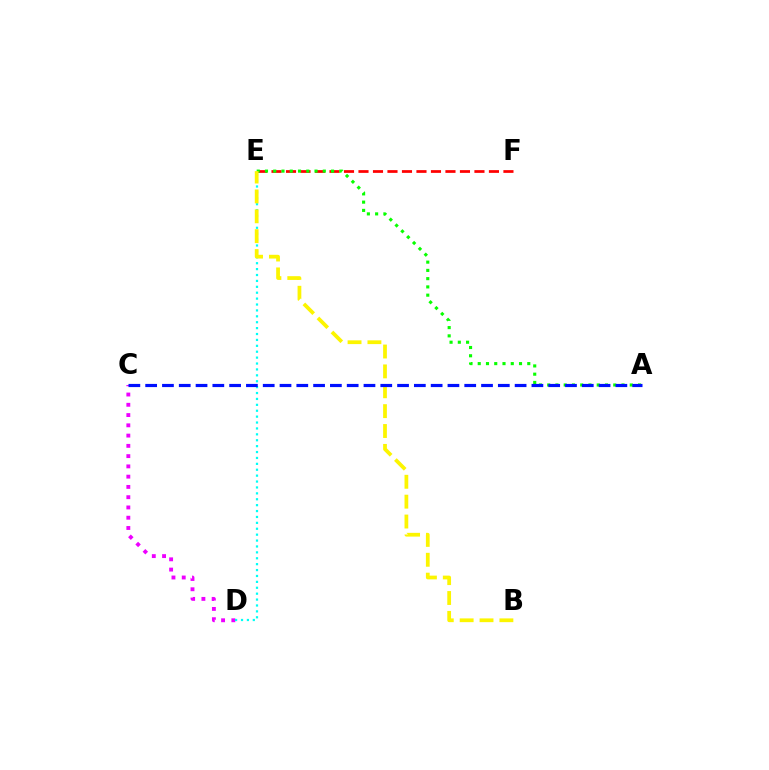{('C', 'D'): [{'color': '#ee00ff', 'line_style': 'dotted', 'thickness': 2.79}], ('E', 'F'): [{'color': '#ff0000', 'line_style': 'dashed', 'thickness': 1.97}], ('D', 'E'): [{'color': '#00fff6', 'line_style': 'dotted', 'thickness': 1.6}], ('A', 'E'): [{'color': '#08ff00', 'line_style': 'dotted', 'thickness': 2.24}], ('B', 'E'): [{'color': '#fcf500', 'line_style': 'dashed', 'thickness': 2.7}], ('A', 'C'): [{'color': '#0010ff', 'line_style': 'dashed', 'thickness': 2.28}]}